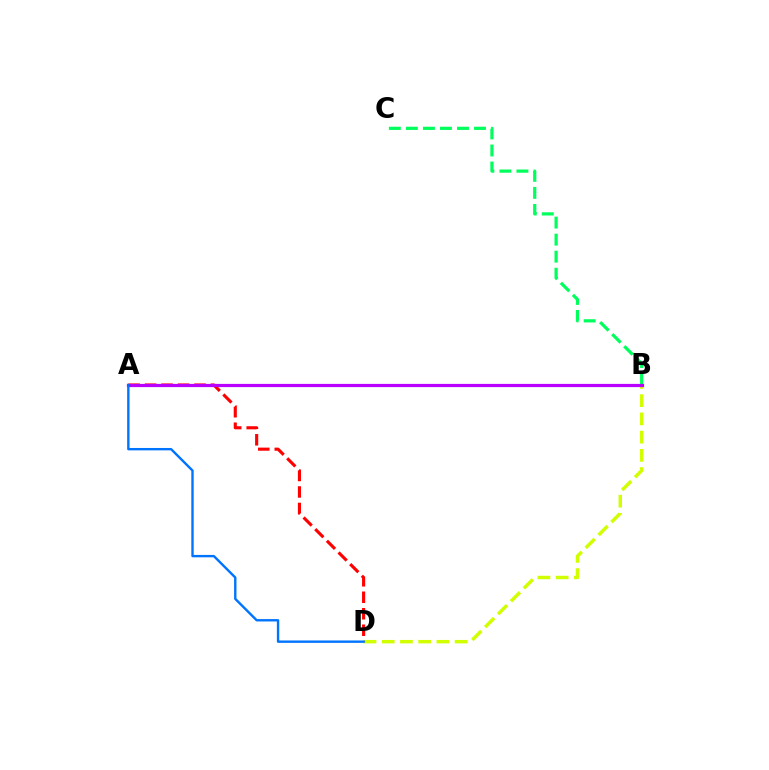{('B', 'C'): [{'color': '#00ff5c', 'line_style': 'dashed', 'thickness': 2.31}], ('B', 'D'): [{'color': '#d1ff00', 'line_style': 'dashed', 'thickness': 2.48}], ('A', 'D'): [{'color': '#ff0000', 'line_style': 'dashed', 'thickness': 2.24}, {'color': '#0074ff', 'line_style': 'solid', 'thickness': 1.72}], ('A', 'B'): [{'color': '#b900ff', 'line_style': 'solid', 'thickness': 2.32}]}